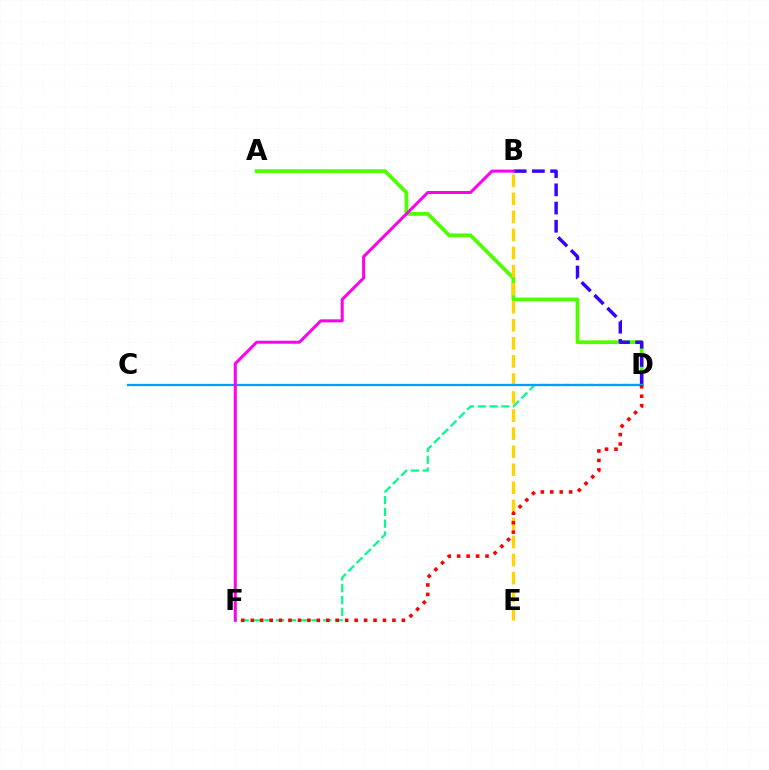{('A', 'D'): [{'color': '#4fff00', 'line_style': 'solid', 'thickness': 2.69}], ('D', 'F'): [{'color': '#00ff86', 'line_style': 'dashed', 'thickness': 1.6}, {'color': '#ff0000', 'line_style': 'dotted', 'thickness': 2.57}], ('B', 'E'): [{'color': '#ffd500', 'line_style': 'dashed', 'thickness': 2.45}], ('B', 'D'): [{'color': '#3700ff', 'line_style': 'dashed', 'thickness': 2.47}], ('C', 'D'): [{'color': '#009eff', 'line_style': 'solid', 'thickness': 1.64}], ('B', 'F'): [{'color': '#ff00ed', 'line_style': 'solid', 'thickness': 2.16}]}